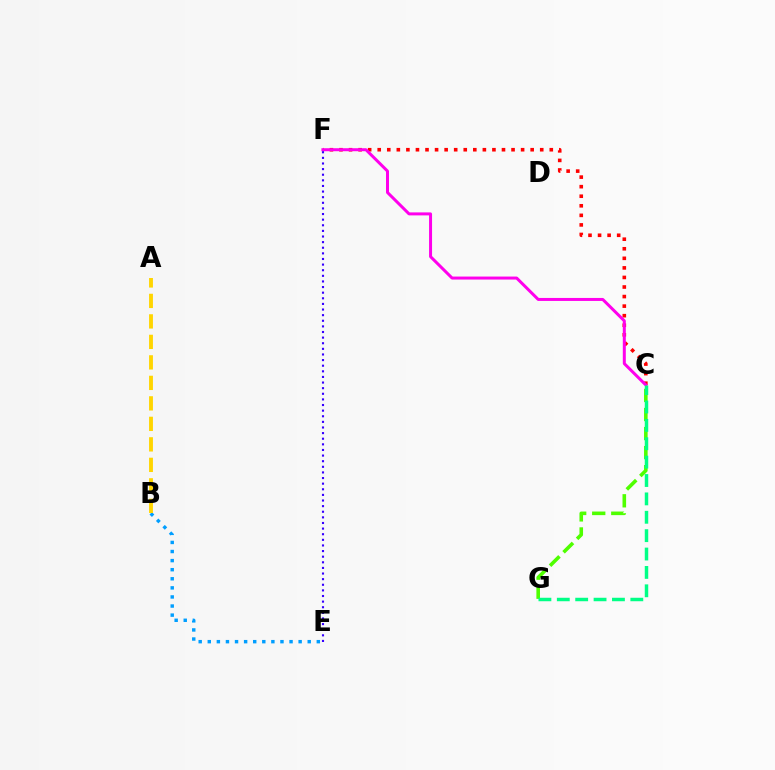{('B', 'E'): [{'color': '#009eff', 'line_style': 'dotted', 'thickness': 2.47}], ('C', 'F'): [{'color': '#ff0000', 'line_style': 'dotted', 'thickness': 2.6}, {'color': '#ff00ed', 'line_style': 'solid', 'thickness': 2.16}], ('A', 'B'): [{'color': '#ffd500', 'line_style': 'dashed', 'thickness': 2.78}], ('C', 'G'): [{'color': '#4fff00', 'line_style': 'dashed', 'thickness': 2.59}, {'color': '#00ff86', 'line_style': 'dashed', 'thickness': 2.5}], ('E', 'F'): [{'color': '#3700ff', 'line_style': 'dotted', 'thickness': 1.53}]}